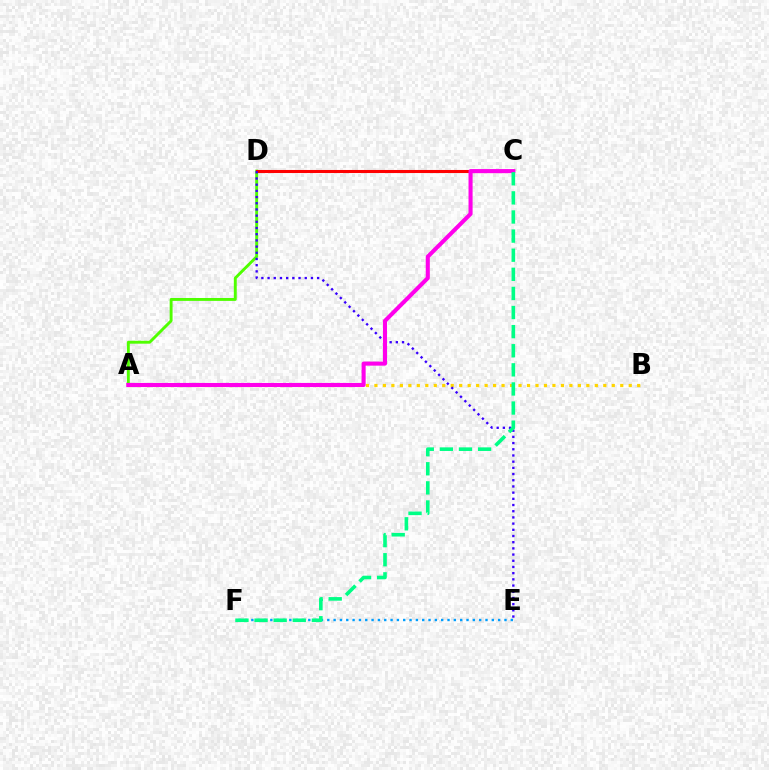{('A', 'D'): [{'color': '#4fff00', 'line_style': 'solid', 'thickness': 2.09}], ('E', 'F'): [{'color': '#009eff', 'line_style': 'dotted', 'thickness': 1.72}], ('C', 'D'): [{'color': '#ff0000', 'line_style': 'solid', 'thickness': 2.2}], ('A', 'B'): [{'color': '#ffd500', 'line_style': 'dotted', 'thickness': 2.3}], ('D', 'E'): [{'color': '#3700ff', 'line_style': 'dotted', 'thickness': 1.68}], ('A', 'C'): [{'color': '#ff00ed', 'line_style': 'solid', 'thickness': 2.93}], ('C', 'F'): [{'color': '#00ff86', 'line_style': 'dashed', 'thickness': 2.6}]}